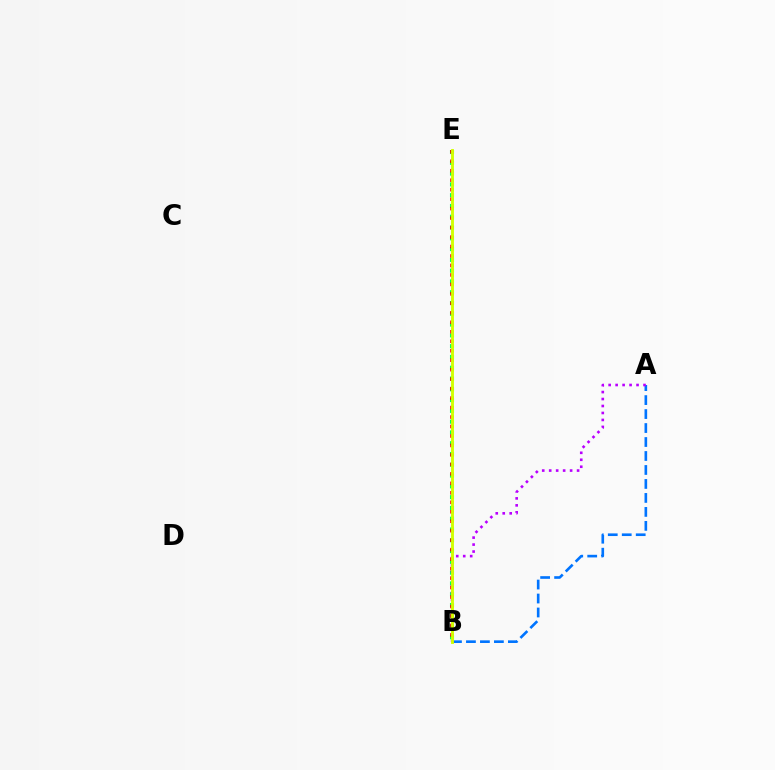{('A', 'B'): [{'color': '#0074ff', 'line_style': 'dashed', 'thickness': 1.9}, {'color': '#b900ff', 'line_style': 'dotted', 'thickness': 1.89}], ('B', 'E'): [{'color': '#00ff5c', 'line_style': 'dotted', 'thickness': 2.93}, {'color': '#ff0000', 'line_style': 'dotted', 'thickness': 2.57}, {'color': '#d1ff00', 'line_style': 'solid', 'thickness': 2.07}]}